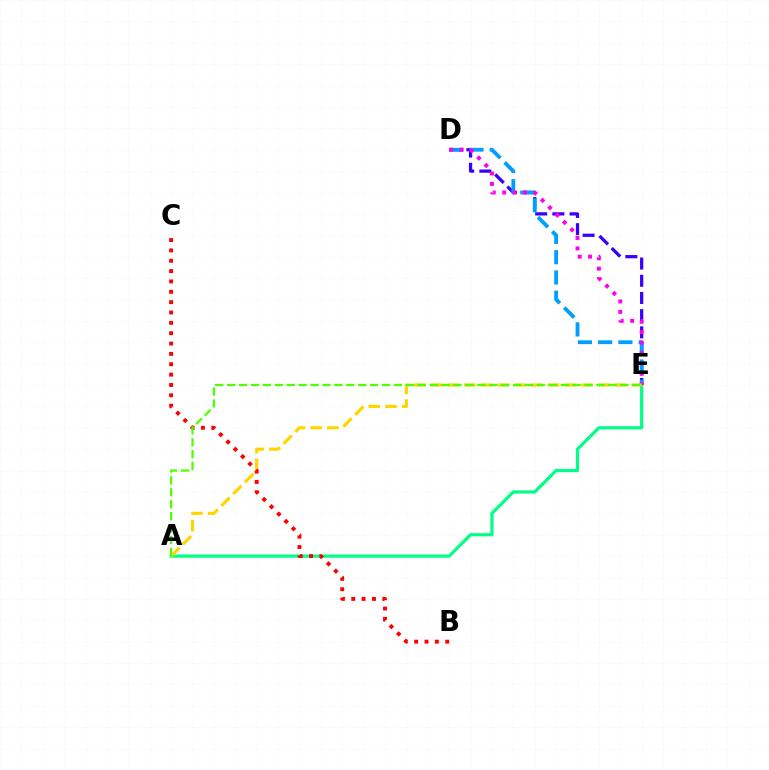{('D', 'E'): [{'color': '#3700ff', 'line_style': 'dashed', 'thickness': 2.34}, {'color': '#009eff', 'line_style': 'dashed', 'thickness': 2.75}, {'color': '#ff00ed', 'line_style': 'dotted', 'thickness': 2.83}], ('A', 'E'): [{'color': '#00ff86', 'line_style': 'solid', 'thickness': 2.32}, {'color': '#ffd500', 'line_style': 'dashed', 'thickness': 2.27}, {'color': '#4fff00', 'line_style': 'dashed', 'thickness': 1.62}], ('B', 'C'): [{'color': '#ff0000', 'line_style': 'dotted', 'thickness': 2.81}]}